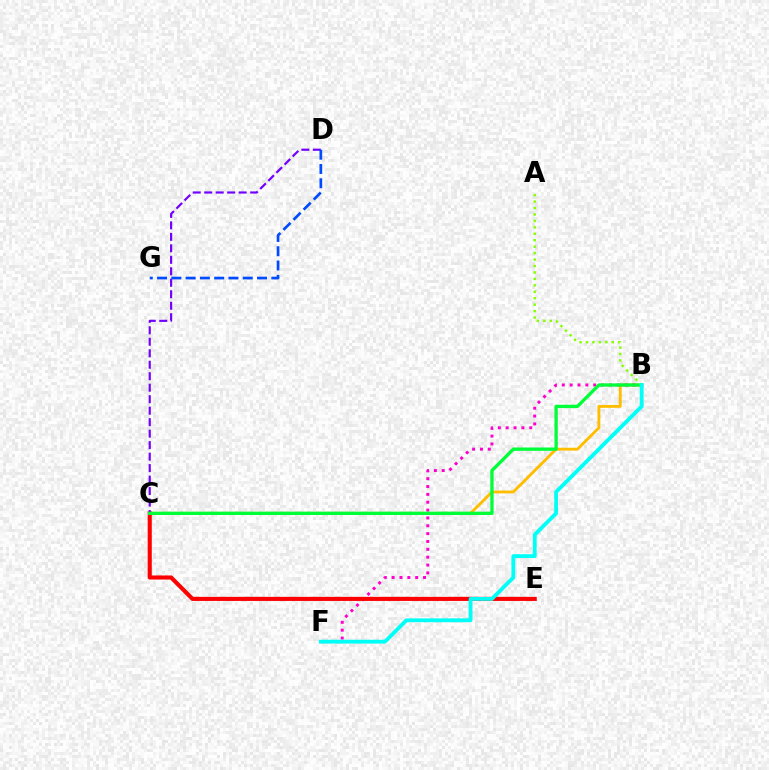{('B', 'C'): [{'color': '#ffbd00', 'line_style': 'solid', 'thickness': 2.05}, {'color': '#00ff39', 'line_style': 'solid', 'thickness': 2.4}], ('B', 'F'): [{'color': '#ff00cf', 'line_style': 'dotted', 'thickness': 2.13}, {'color': '#00fff6', 'line_style': 'solid', 'thickness': 2.76}], ('C', 'E'): [{'color': '#ff0000', 'line_style': 'solid', 'thickness': 2.95}], ('C', 'D'): [{'color': '#7200ff', 'line_style': 'dashed', 'thickness': 1.56}], ('D', 'G'): [{'color': '#004bff', 'line_style': 'dashed', 'thickness': 1.94}], ('A', 'B'): [{'color': '#84ff00', 'line_style': 'dotted', 'thickness': 1.75}]}